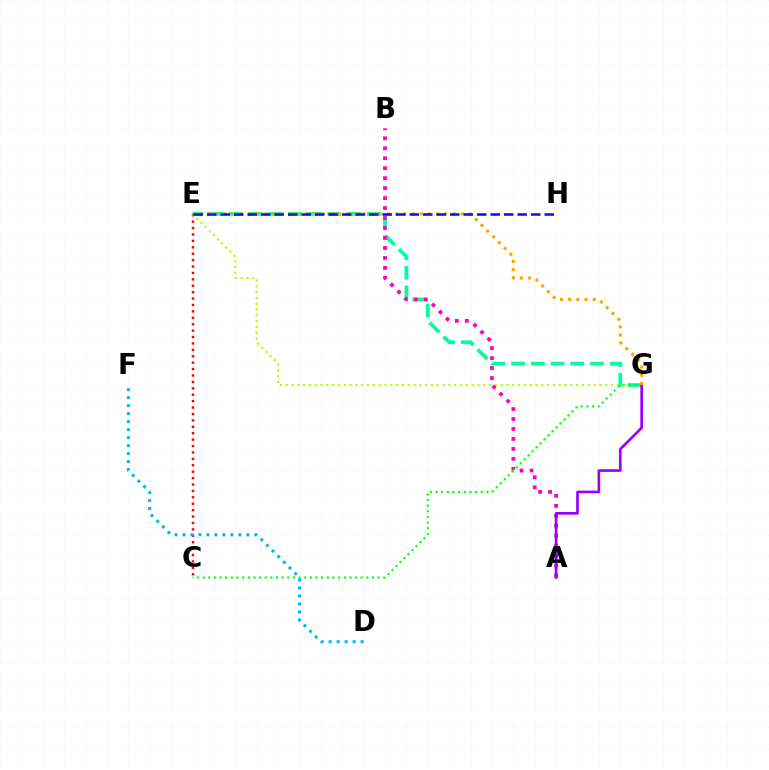{('E', 'G'): [{'color': '#b3ff00', 'line_style': 'dotted', 'thickness': 1.58}, {'color': '#00ff9d', 'line_style': 'dashed', 'thickness': 2.68}, {'color': '#ffa500', 'line_style': 'dotted', 'thickness': 2.22}], ('C', 'E'): [{'color': '#ff0000', 'line_style': 'dotted', 'thickness': 1.74}], ('A', 'B'): [{'color': '#ff00bd', 'line_style': 'dotted', 'thickness': 2.71}], ('C', 'G'): [{'color': '#08ff00', 'line_style': 'dotted', 'thickness': 1.53}], ('D', 'F'): [{'color': '#00b5ff', 'line_style': 'dotted', 'thickness': 2.17}], ('A', 'G'): [{'color': '#9b00ff', 'line_style': 'solid', 'thickness': 1.93}], ('E', 'H'): [{'color': '#0010ff', 'line_style': 'dashed', 'thickness': 1.83}]}